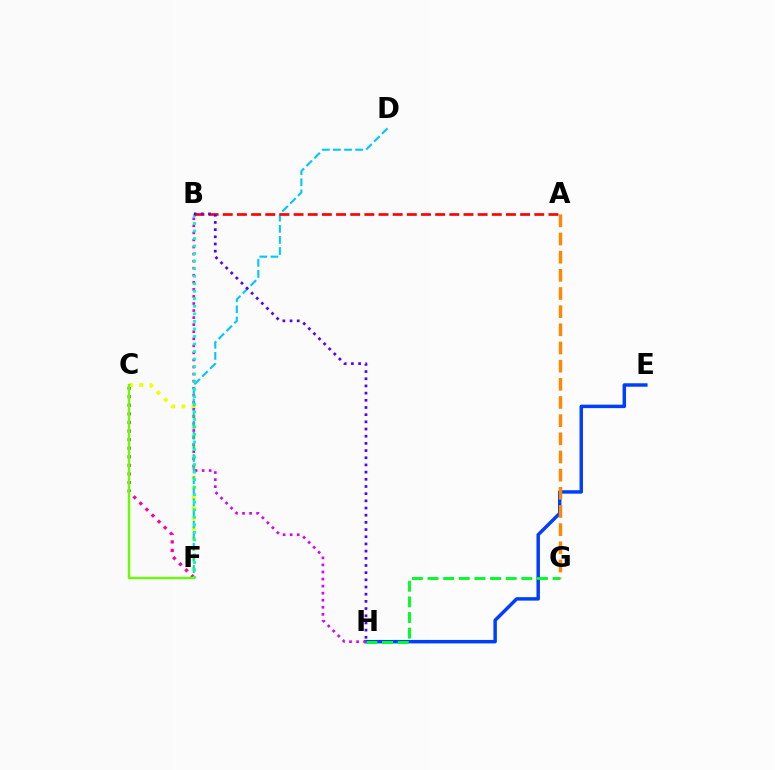{('C', 'F'): [{'color': '#ff00a0', 'line_style': 'dotted', 'thickness': 2.33}, {'color': '#eeff00', 'line_style': 'dotted', 'thickness': 2.77}, {'color': '#66ff00', 'line_style': 'solid', 'thickness': 1.7}], ('E', 'H'): [{'color': '#003fff', 'line_style': 'solid', 'thickness': 2.49}], ('B', 'H'): [{'color': '#d600ff', 'line_style': 'dotted', 'thickness': 1.92}, {'color': '#4f00ff', 'line_style': 'dotted', 'thickness': 1.95}], ('D', 'F'): [{'color': '#00c7ff', 'line_style': 'dashed', 'thickness': 1.51}], ('G', 'H'): [{'color': '#00ff27', 'line_style': 'dashed', 'thickness': 2.12}], ('B', 'F'): [{'color': '#00ffaf', 'line_style': 'dotted', 'thickness': 2.05}], ('A', 'B'): [{'color': '#ff0000', 'line_style': 'dashed', 'thickness': 1.92}], ('A', 'G'): [{'color': '#ff8800', 'line_style': 'dashed', 'thickness': 2.47}]}